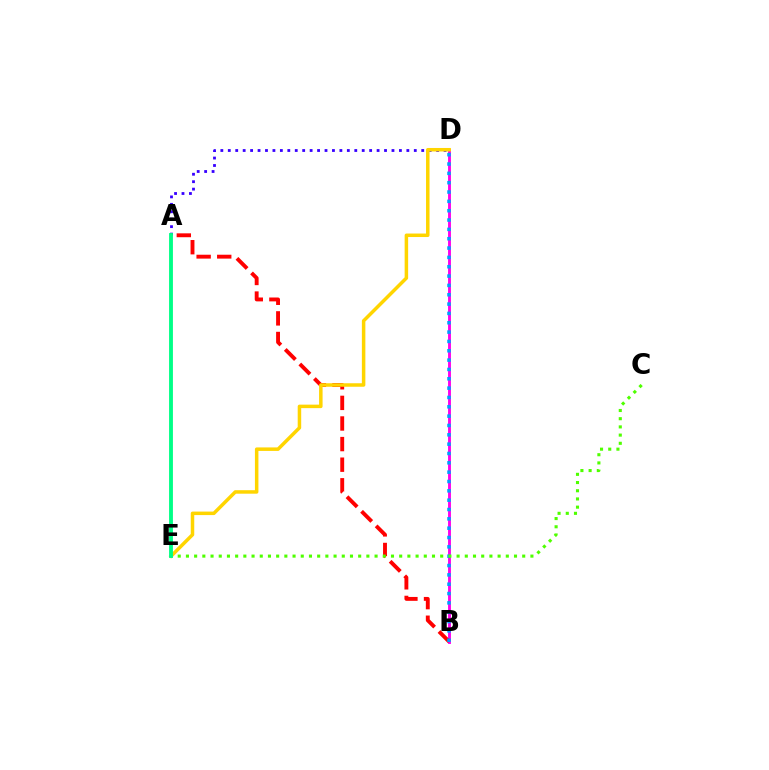{('B', 'D'): [{'color': '#ff00ed', 'line_style': 'solid', 'thickness': 2.09}, {'color': '#009eff', 'line_style': 'dotted', 'thickness': 2.54}], ('A', 'D'): [{'color': '#3700ff', 'line_style': 'dotted', 'thickness': 2.02}], ('A', 'B'): [{'color': '#ff0000', 'line_style': 'dashed', 'thickness': 2.8}], ('D', 'E'): [{'color': '#ffd500', 'line_style': 'solid', 'thickness': 2.52}], ('C', 'E'): [{'color': '#4fff00', 'line_style': 'dotted', 'thickness': 2.23}], ('A', 'E'): [{'color': '#00ff86', 'line_style': 'solid', 'thickness': 2.77}]}